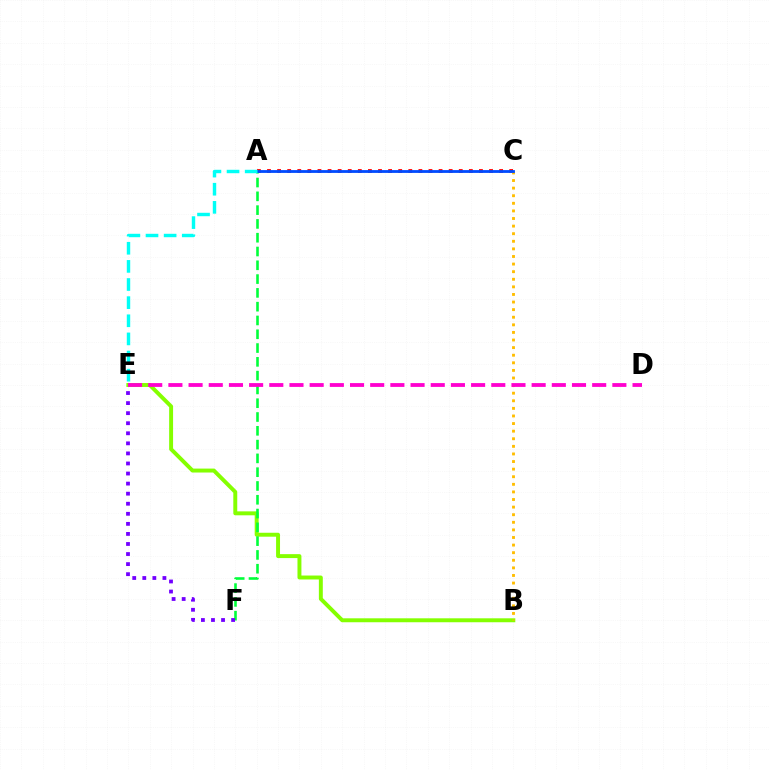{('A', 'C'): [{'color': '#ff0000', 'line_style': 'dotted', 'thickness': 2.74}, {'color': '#004bff', 'line_style': 'solid', 'thickness': 2.02}], ('B', 'E'): [{'color': '#84ff00', 'line_style': 'solid', 'thickness': 2.83}], ('A', 'F'): [{'color': '#00ff39', 'line_style': 'dashed', 'thickness': 1.87}], ('E', 'F'): [{'color': '#7200ff', 'line_style': 'dotted', 'thickness': 2.73}], ('B', 'C'): [{'color': '#ffbd00', 'line_style': 'dotted', 'thickness': 2.06}], ('A', 'E'): [{'color': '#00fff6', 'line_style': 'dashed', 'thickness': 2.46}], ('D', 'E'): [{'color': '#ff00cf', 'line_style': 'dashed', 'thickness': 2.74}]}